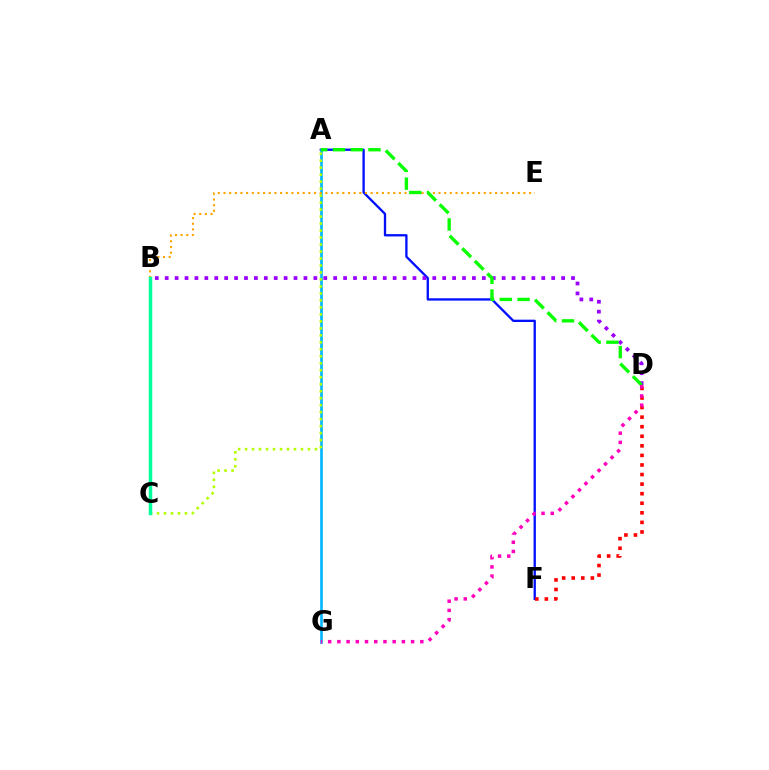{('A', 'F'): [{'color': '#0010ff', 'line_style': 'solid', 'thickness': 1.67}], ('B', 'D'): [{'color': '#9b00ff', 'line_style': 'dotted', 'thickness': 2.69}], ('A', 'G'): [{'color': '#00b5ff', 'line_style': 'solid', 'thickness': 1.89}], ('B', 'E'): [{'color': '#ffa500', 'line_style': 'dotted', 'thickness': 1.54}], ('A', 'D'): [{'color': '#08ff00', 'line_style': 'dashed', 'thickness': 2.41}], ('D', 'F'): [{'color': '#ff0000', 'line_style': 'dotted', 'thickness': 2.6}], ('A', 'C'): [{'color': '#b3ff00', 'line_style': 'dotted', 'thickness': 1.9}], ('D', 'G'): [{'color': '#ff00bd', 'line_style': 'dotted', 'thickness': 2.5}], ('B', 'C'): [{'color': '#00ff9d', 'line_style': 'solid', 'thickness': 2.51}]}